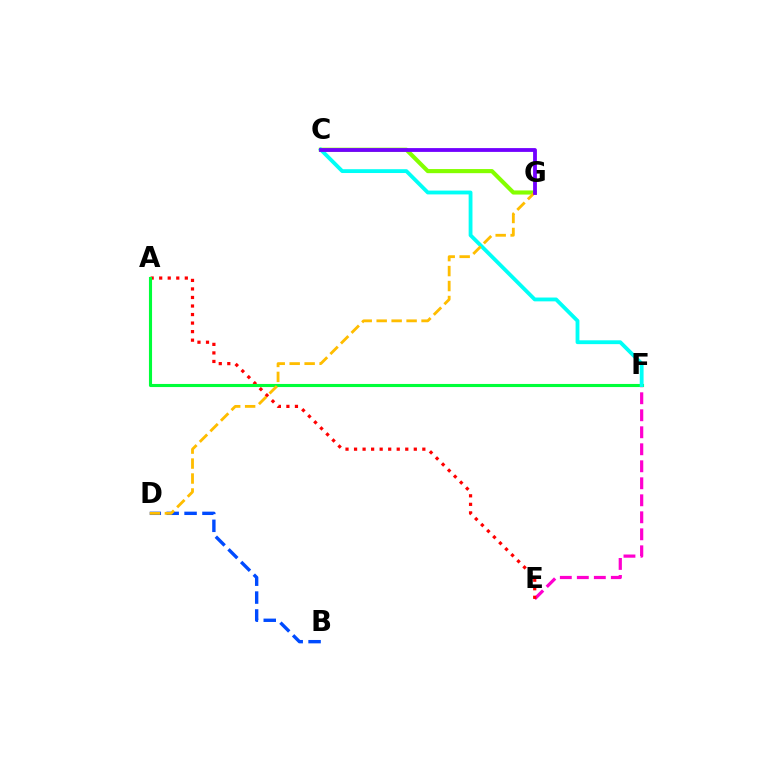{('B', 'D'): [{'color': '#004bff', 'line_style': 'dashed', 'thickness': 2.43}], ('E', 'F'): [{'color': '#ff00cf', 'line_style': 'dashed', 'thickness': 2.31}], ('A', 'E'): [{'color': '#ff0000', 'line_style': 'dotted', 'thickness': 2.32}], ('A', 'F'): [{'color': '#00ff39', 'line_style': 'solid', 'thickness': 2.23}], ('C', 'G'): [{'color': '#84ff00', 'line_style': 'solid', 'thickness': 2.96}, {'color': '#7200ff', 'line_style': 'solid', 'thickness': 2.74}], ('C', 'F'): [{'color': '#00fff6', 'line_style': 'solid', 'thickness': 2.75}], ('D', 'G'): [{'color': '#ffbd00', 'line_style': 'dashed', 'thickness': 2.03}]}